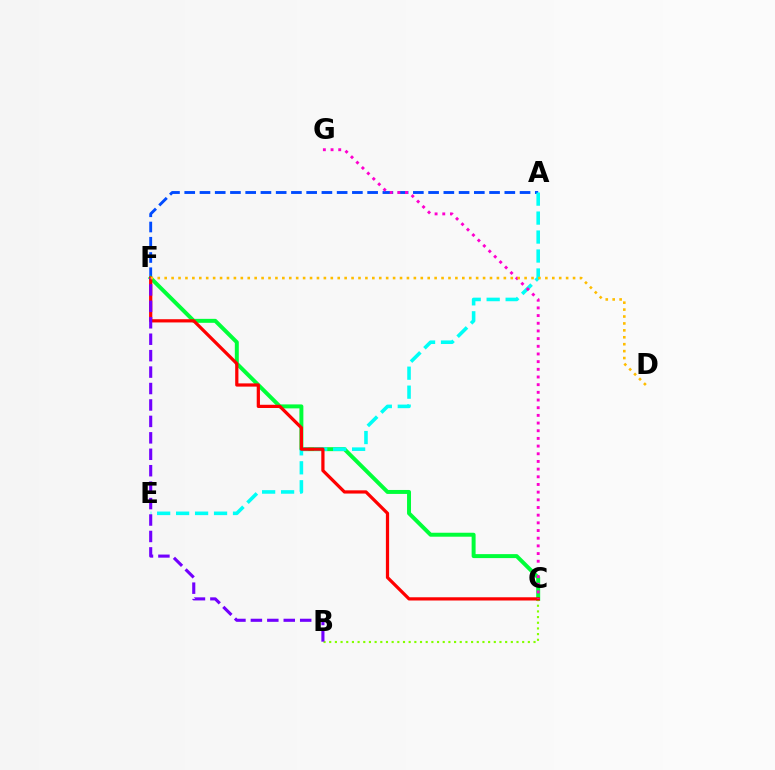{('A', 'F'): [{'color': '#004bff', 'line_style': 'dashed', 'thickness': 2.07}], ('C', 'F'): [{'color': '#00ff39', 'line_style': 'solid', 'thickness': 2.85}, {'color': '#ff0000', 'line_style': 'solid', 'thickness': 2.32}], ('A', 'E'): [{'color': '#00fff6', 'line_style': 'dashed', 'thickness': 2.58}], ('B', 'C'): [{'color': '#84ff00', 'line_style': 'dotted', 'thickness': 1.54}], ('C', 'G'): [{'color': '#ff00cf', 'line_style': 'dotted', 'thickness': 2.09}], ('B', 'F'): [{'color': '#7200ff', 'line_style': 'dashed', 'thickness': 2.23}], ('D', 'F'): [{'color': '#ffbd00', 'line_style': 'dotted', 'thickness': 1.88}]}